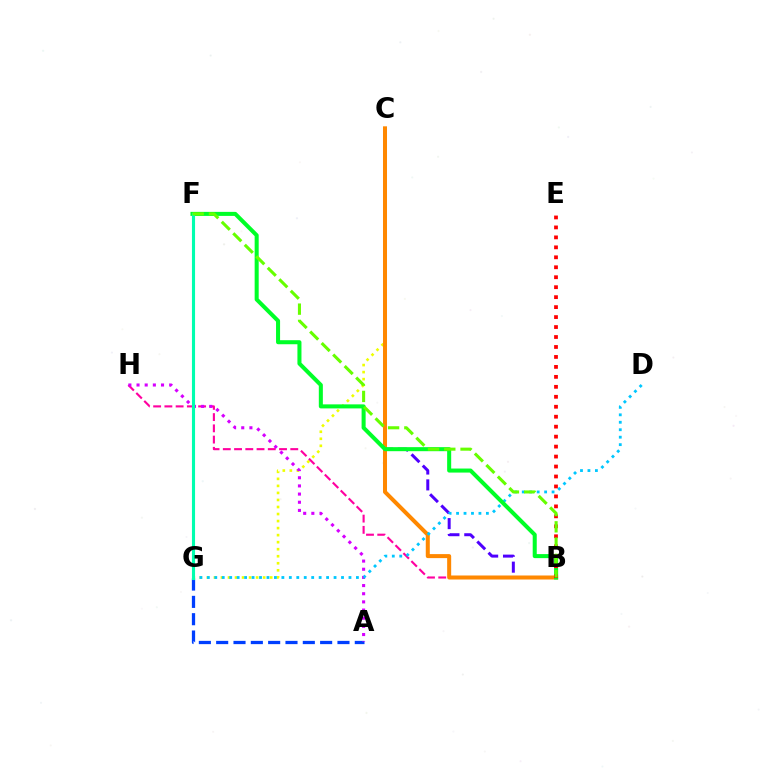{('A', 'G'): [{'color': '#003fff', 'line_style': 'dashed', 'thickness': 2.35}], ('C', 'G'): [{'color': '#eeff00', 'line_style': 'dotted', 'thickness': 1.91}], ('B', 'H'): [{'color': '#ff00a0', 'line_style': 'dashed', 'thickness': 1.53}], ('A', 'H'): [{'color': '#d600ff', 'line_style': 'dotted', 'thickness': 2.22}], ('B', 'C'): [{'color': '#4f00ff', 'line_style': 'dashed', 'thickness': 2.15}, {'color': '#ff8800', 'line_style': 'solid', 'thickness': 2.89}], ('D', 'G'): [{'color': '#00c7ff', 'line_style': 'dotted', 'thickness': 2.03}], ('B', 'F'): [{'color': '#00ff27', 'line_style': 'solid', 'thickness': 2.91}, {'color': '#66ff00', 'line_style': 'dashed', 'thickness': 2.21}], ('B', 'E'): [{'color': '#ff0000', 'line_style': 'dotted', 'thickness': 2.71}], ('F', 'G'): [{'color': '#00ffaf', 'line_style': 'solid', 'thickness': 2.24}]}